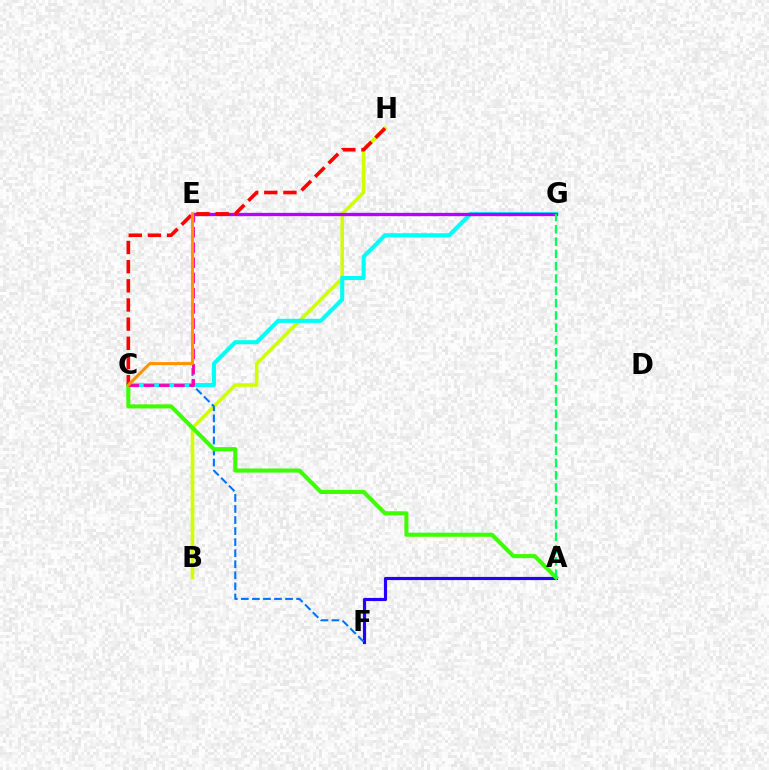{('B', 'H'): [{'color': '#d1ff00', 'line_style': 'solid', 'thickness': 2.6}], ('C', 'G'): [{'color': '#00fff6', 'line_style': 'solid', 'thickness': 2.95}], ('E', 'G'): [{'color': '#b900ff', 'line_style': 'solid', 'thickness': 2.39}], ('A', 'F'): [{'color': '#2500ff', 'line_style': 'solid', 'thickness': 2.28}], ('E', 'F'): [{'color': '#0074ff', 'line_style': 'dashed', 'thickness': 1.5}], ('A', 'C'): [{'color': '#3dff00', 'line_style': 'solid', 'thickness': 2.94}], ('C', 'E'): [{'color': '#ff00ac', 'line_style': 'dashed', 'thickness': 2.07}, {'color': '#ff9400', 'line_style': 'solid', 'thickness': 2.21}], ('C', 'H'): [{'color': '#ff0000', 'line_style': 'dashed', 'thickness': 2.6}], ('A', 'G'): [{'color': '#00ff5c', 'line_style': 'dashed', 'thickness': 1.67}]}